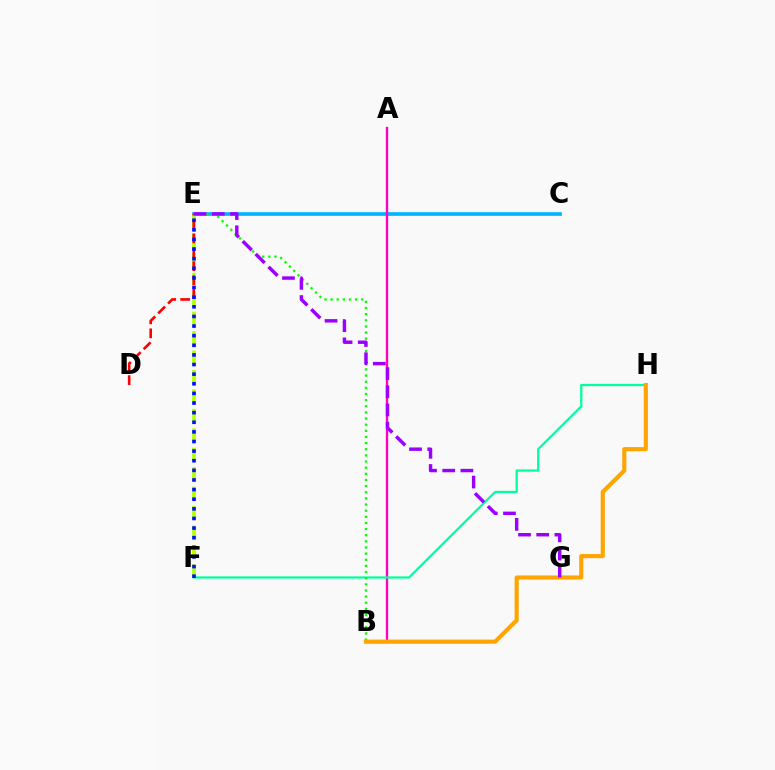{('C', 'E'): [{'color': '#00b5ff', 'line_style': 'solid', 'thickness': 2.63}], ('E', 'F'): [{'color': '#b3ff00', 'line_style': 'dashed', 'thickness': 2.64}, {'color': '#0010ff', 'line_style': 'dotted', 'thickness': 2.61}], ('A', 'B'): [{'color': '#ff00bd', 'line_style': 'solid', 'thickness': 1.69}], ('F', 'H'): [{'color': '#00ff9d', 'line_style': 'solid', 'thickness': 1.62}], ('B', 'E'): [{'color': '#08ff00', 'line_style': 'dotted', 'thickness': 1.67}], ('B', 'H'): [{'color': '#ffa500', 'line_style': 'solid', 'thickness': 2.98}], ('D', 'E'): [{'color': '#ff0000', 'line_style': 'dashed', 'thickness': 1.89}], ('E', 'G'): [{'color': '#9b00ff', 'line_style': 'dashed', 'thickness': 2.47}]}